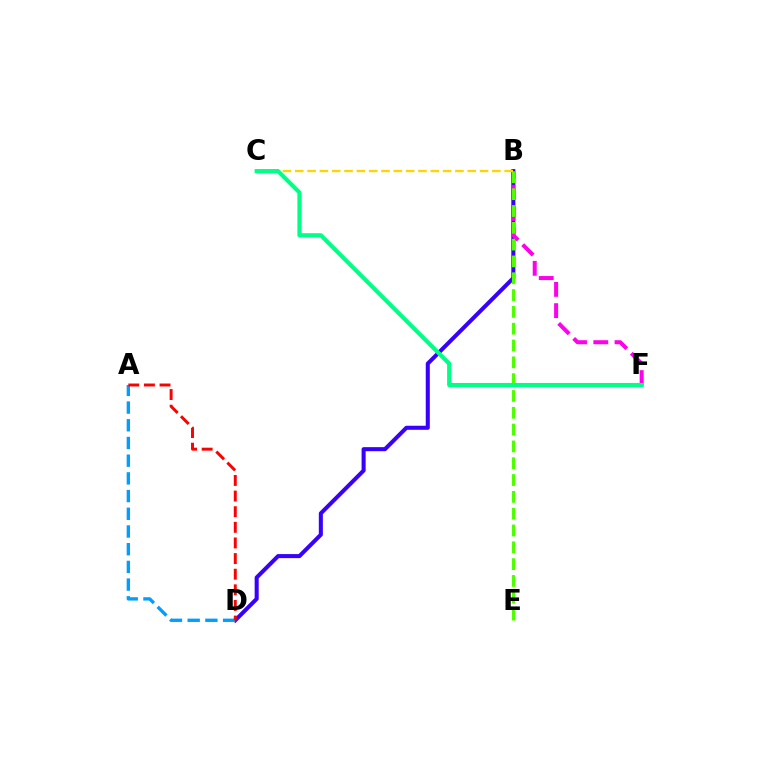{('B', 'D'): [{'color': '#3700ff', 'line_style': 'solid', 'thickness': 2.91}], ('A', 'D'): [{'color': '#009eff', 'line_style': 'dashed', 'thickness': 2.4}, {'color': '#ff0000', 'line_style': 'dashed', 'thickness': 2.12}], ('B', 'F'): [{'color': '#ff00ed', 'line_style': 'dashed', 'thickness': 2.89}], ('B', 'E'): [{'color': '#4fff00', 'line_style': 'dashed', 'thickness': 2.28}], ('B', 'C'): [{'color': '#ffd500', 'line_style': 'dashed', 'thickness': 1.67}], ('C', 'F'): [{'color': '#00ff86', 'line_style': 'solid', 'thickness': 2.97}]}